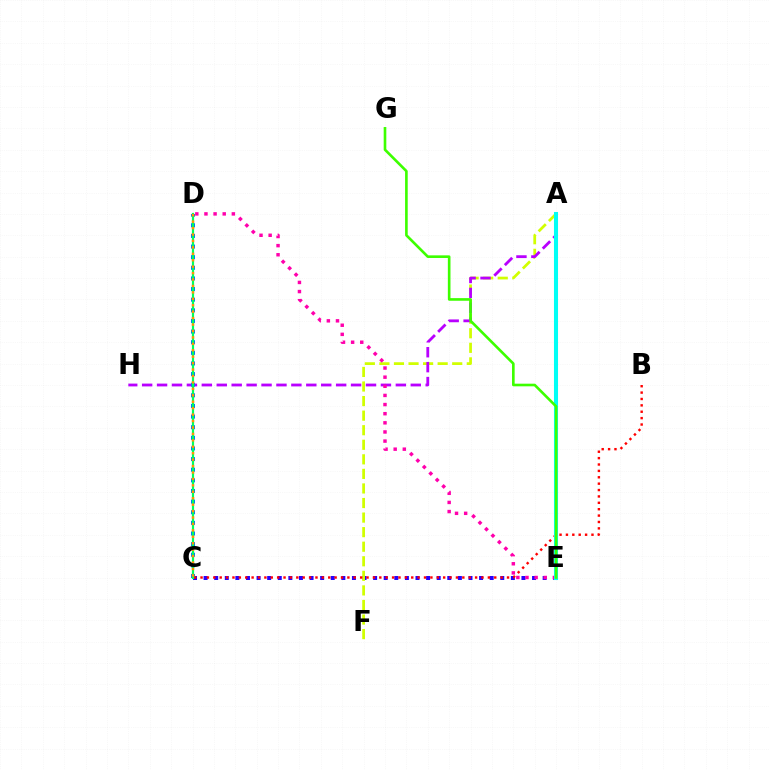{('C', 'E'): [{'color': '#2500ff', 'line_style': 'dotted', 'thickness': 2.88}], ('A', 'F'): [{'color': '#d1ff00', 'line_style': 'dashed', 'thickness': 1.98}], ('A', 'H'): [{'color': '#b900ff', 'line_style': 'dashed', 'thickness': 2.03}], ('D', 'E'): [{'color': '#ff00ac', 'line_style': 'dotted', 'thickness': 2.48}], ('C', 'D'): [{'color': '#0074ff', 'line_style': 'dotted', 'thickness': 2.89}, {'color': '#00ff5c', 'line_style': 'solid', 'thickness': 1.58}, {'color': '#ff9400', 'line_style': 'dotted', 'thickness': 1.75}], ('B', 'C'): [{'color': '#ff0000', 'line_style': 'dotted', 'thickness': 1.73}], ('A', 'E'): [{'color': '#00fff6', 'line_style': 'solid', 'thickness': 2.92}], ('E', 'G'): [{'color': '#3dff00', 'line_style': 'solid', 'thickness': 1.9}]}